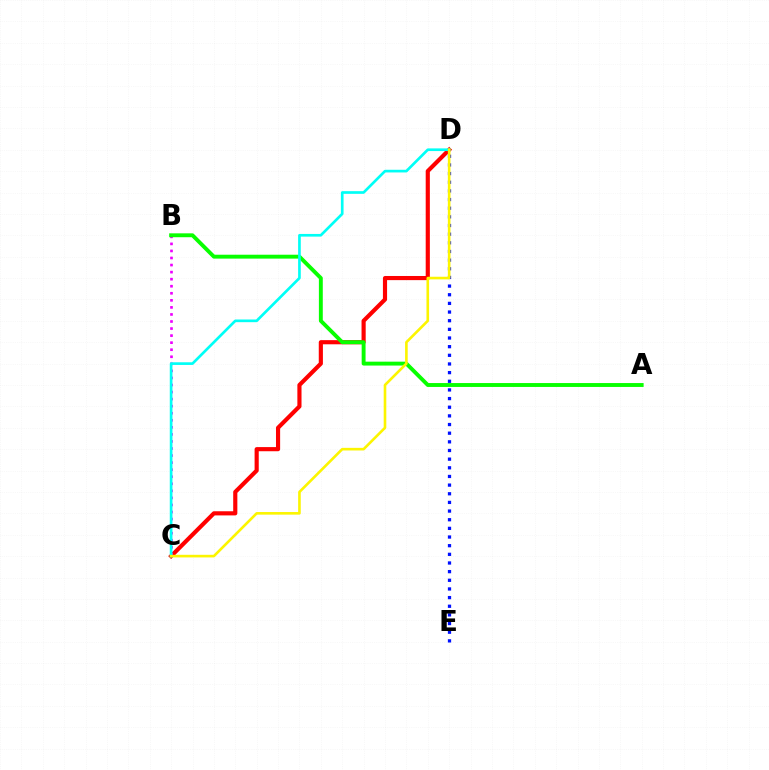{('D', 'E'): [{'color': '#0010ff', 'line_style': 'dotted', 'thickness': 2.35}], ('C', 'D'): [{'color': '#ff0000', 'line_style': 'solid', 'thickness': 2.99}, {'color': '#00fff6', 'line_style': 'solid', 'thickness': 1.92}, {'color': '#fcf500', 'line_style': 'solid', 'thickness': 1.89}], ('B', 'C'): [{'color': '#ee00ff', 'line_style': 'dotted', 'thickness': 1.92}], ('A', 'B'): [{'color': '#08ff00', 'line_style': 'solid', 'thickness': 2.8}]}